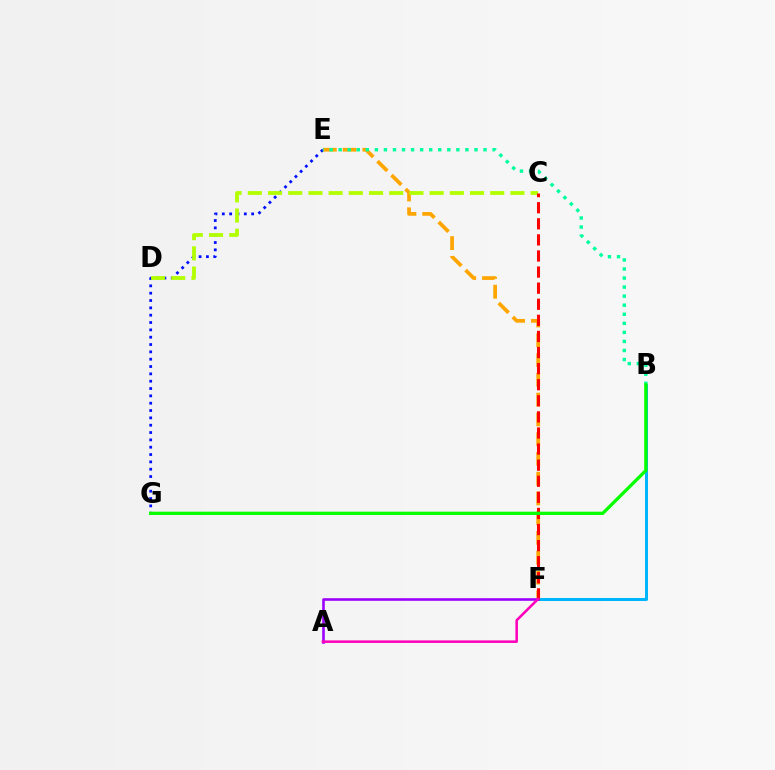{('E', 'G'): [{'color': '#0010ff', 'line_style': 'dotted', 'thickness': 1.99}], ('B', 'F'): [{'color': '#00b5ff', 'line_style': 'solid', 'thickness': 2.17}], ('E', 'F'): [{'color': '#ffa500', 'line_style': 'dashed', 'thickness': 2.69}], ('C', 'D'): [{'color': '#b3ff00', 'line_style': 'dashed', 'thickness': 2.74}], ('B', 'E'): [{'color': '#00ff9d', 'line_style': 'dotted', 'thickness': 2.46}], ('A', 'F'): [{'color': '#9b00ff', 'line_style': 'solid', 'thickness': 1.88}, {'color': '#ff00bd', 'line_style': 'solid', 'thickness': 1.83}], ('C', 'F'): [{'color': '#ff0000', 'line_style': 'dashed', 'thickness': 2.19}], ('B', 'G'): [{'color': '#08ff00', 'line_style': 'solid', 'thickness': 2.37}]}